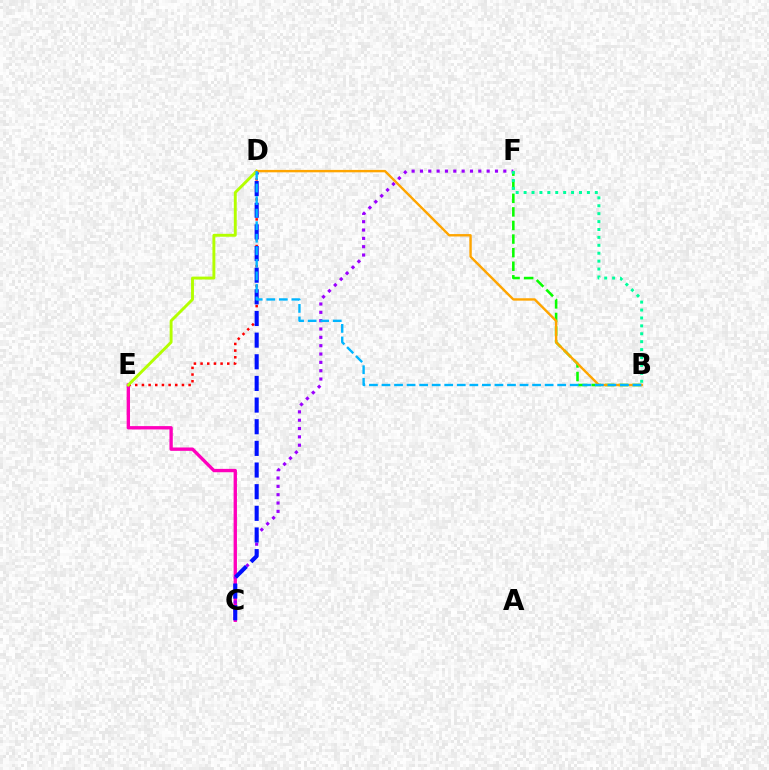{('C', 'E'): [{'color': '#ff00bd', 'line_style': 'solid', 'thickness': 2.41}], ('B', 'F'): [{'color': '#08ff00', 'line_style': 'dashed', 'thickness': 1.85}, {'color': '#00ff9d', 'line_style': 'dotted', 'thickness': 2.15}], ('D', 'E'): [{'color': '#ff0000', 'line_style': 'dotted', 'thickness': 1.81}, {'color': '#b3ff00', 'line_style': 'solid', 'thickness': 2.09}], ('C', 'F'): [{'color': '#9b00ff', 'line_style': 'dotted', 'thickness': 2.27}], ('C', 'D'): [{'color': '#0010ff', 'line_style': 'dashed', 'thickness': 2.94}], ('B', 'D'): [{'color': '#ffa500', 'line_style': 'solid', 'thickness': 1.73}, {'color': '#00b5ff', 'line_style': 'dashed', 'thickness': 1.7}]}